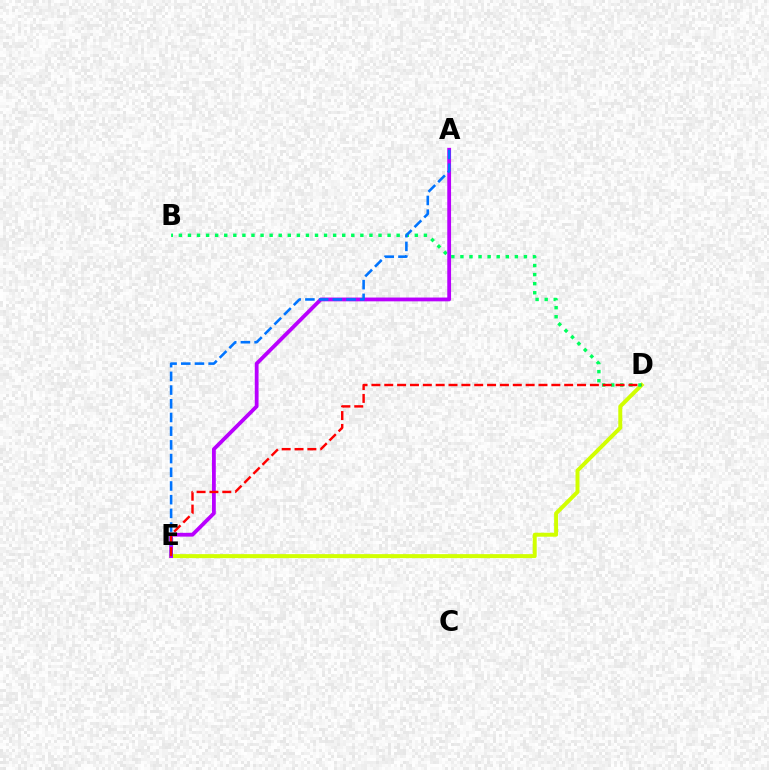{('D', 'E'): [{'color': '#d1ff00', 'line_style': 'solid', 'thickness': 2.85}, {'color': '#ff0000', 'line_style': 'dashed', 'thickness': 1.75}], ('B', 'D'): [{'color': '#00ff5c', 'line_style': 'dotted', 'thickness': 2.47}], ('A', 'E'): [{'color': '#b900ff', 'line_style': 'solid', 'thickness': 2.73}, {'color': '#0074ff', 'line_style': 'dashed', 'thickness': 1.86}]}